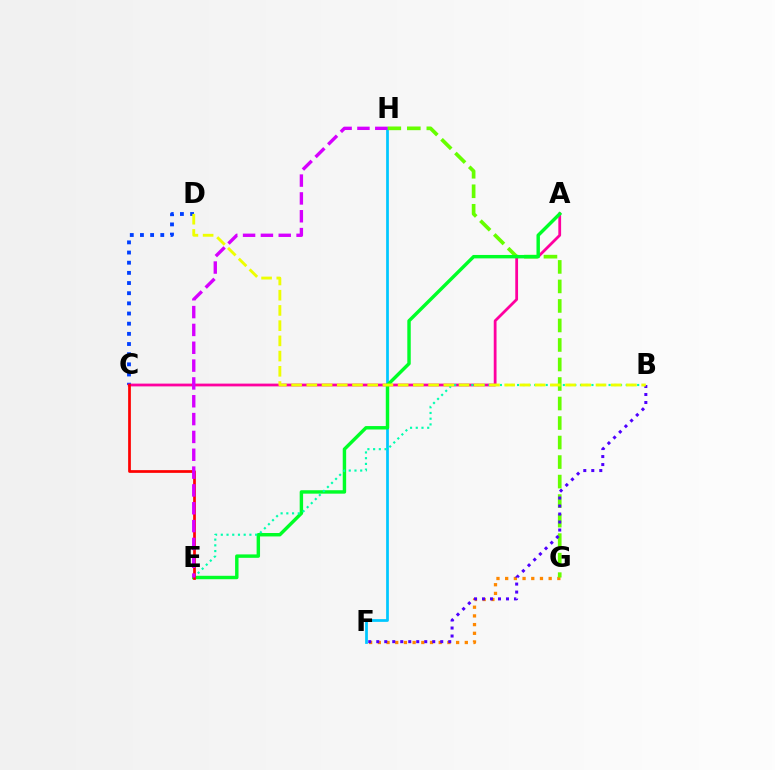{('F', 'H'): [{'color': '#00c7ff', 'line_style': 'solid', 'thickness': 1.98}], ('C', 'D'): [{'color': '#003fff', 'line_style': 'dotted', 'thickness': 2.76}], ('F', 'G'): [{'color': '#ff8800', 'line_style': 'dotted', 'thickness': 2.36}], ('G', 'H'): [{'color': '#66ff00', 'line_style': 'dashed', 'thickness': 2.65}], ('A', 'C'): [{'color': '#ff00a0', 'line_style': 'solid', 'thickness': 2.0}], ('A', 'E'): [{'color': '#00ff27', 'line_style': 'solid', 'thickness': 2.47}], ('B', 'E'): [{'color': '#00ffaf', 'line_style': 'dotted', 'thickness': 1.55}], ('C', 'E'): [{'color': '#ff0000', 'line_style': 'solid', 'thickness': 1.96}], ('E', 'H'): [{'color': '#d600ff', 'line_style': 'dashed', 'thickness': 2.42}], ('B', 'F'): [{'color': '#4f00ff', 'line_style': 'dotted', 'thickness': 2.17}], ('B', 'D'): [{'color': '#eeff00', 'line_style': 'dashed', 'thickness': 2.07}]}